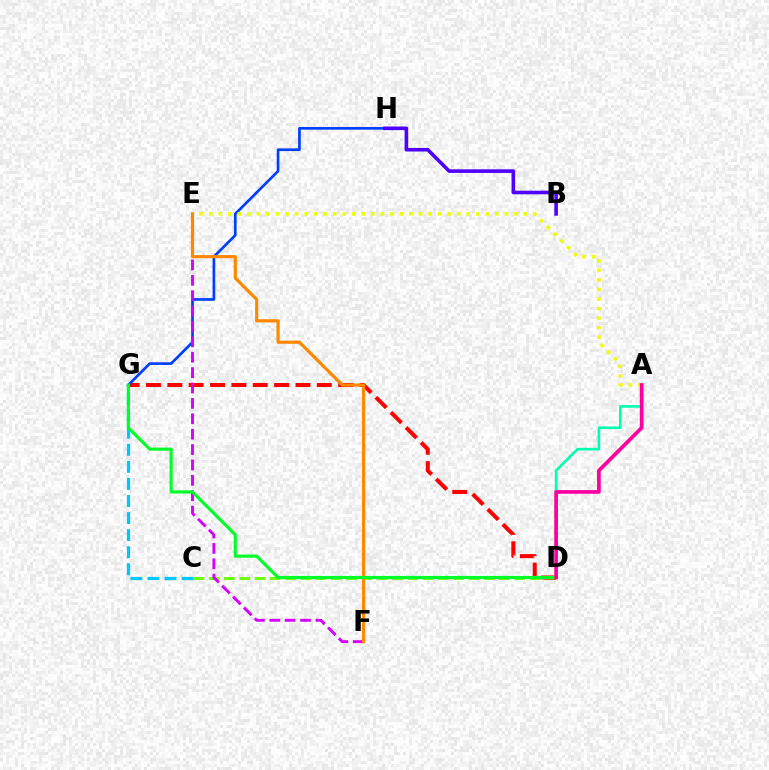{('C', 'D'): [{'color': '#66ff00', 'line_style': 'dashed', 'thickness': 2.08}], ('D', 'G'): [{'color': '#ff0000', 'line_style': 'dashed', 'thickness': 2.9}, {'color': '#00ff27', 'line_style': 'solid', 'thickness': 2.23}], ('G', 'H'): [{'color': '#003fff', 'line_style': 'solid', 'thickness': 1.93}], ('C', 'G'): [{'color': '#00c7ff', 'line_style': 'dashed', 'thickness': 2.32}], ('A', 'D'): [{'color': '#00ffaf', 'line_style': 'solid', 'thickness': 1.89}, {'color': '#ff00a0', 'line_style': 'solid', 'thickness': 2.66}], ('B', 'H'): [{'color': '#4f00ff', 'line_style': 'solid', 'thickness': 2.59}], ('A', 'E'): [{'color': '#eeff00', 'line_style': 'dotted', 'thickness': 2.59}], ('E', 'F'): [{'color': '#d600ff', 'line_style': 'dashed', 'thickness': 2.09}, {'color': '#ff8800', 'line_style': 'solid', 'thickness': 2.28}]}